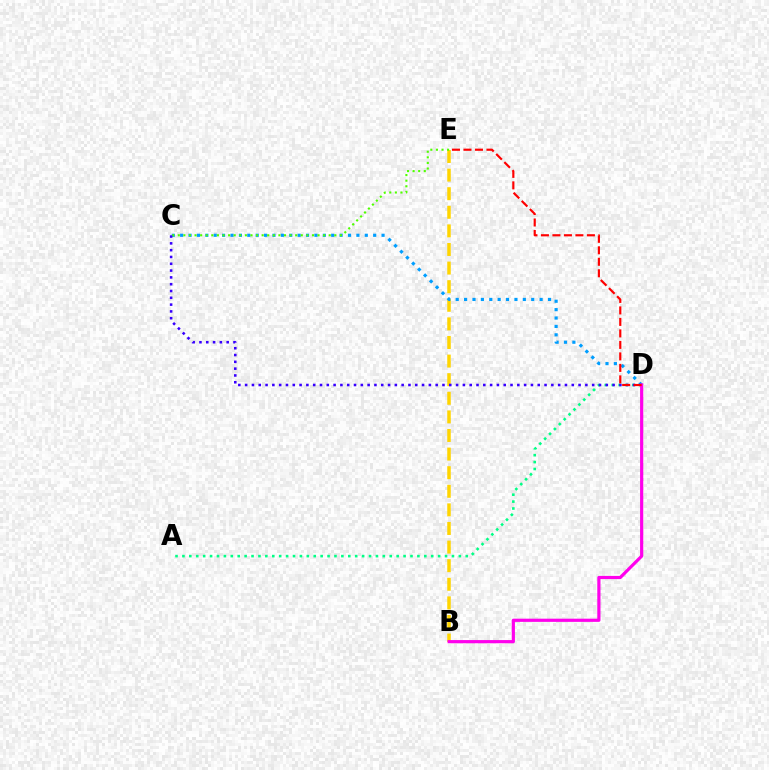{('B', 'E'): [{'color': '#ffd500', 'line_style': 'dashed', 'thickness': 2.53}], ('A', 'D'): [{'color': '#00ff86', 'line_style': 'dotted', 'thickness': 1.88}], ('C', 'D'): [{'color': '#009eff', 'line_style': 'dotted', 'thickness': 2.28}, {'color': '#3700ff', 'line_style': 'dotted', 'thickness': 1.85}], ('C', 'E'): [{'color': '#4fff00', 'line_style': 'dotted', 'thickness': 1.52}], ('B', 'D'): [{'color': '#ff00ed', 'line_style': 'solid', 'thickness': 2.3}], ('D', 'E'): [{'color': '#ff0000', 'line_style': 'dashed', 'thickness': 1.56}]}